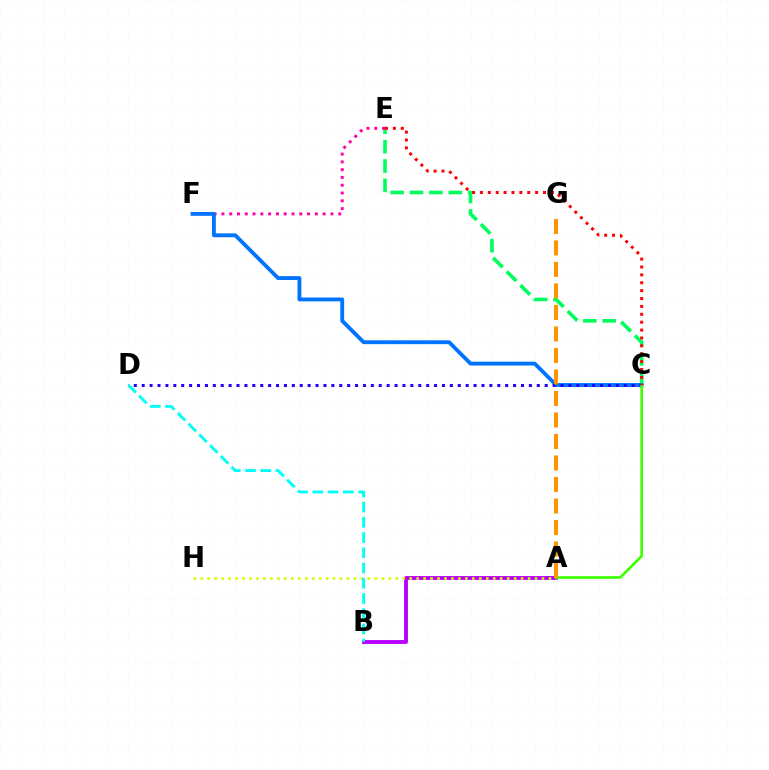{('C', 'E'): [{'color': '#00ff5c', 'line_style': 'dashed', 'thickness': 2.63}, {'color': '#ff0000', 'line_style': 'dotted', 'thickness': 2.14}], ('A', 'B'): [{'color': '#b900ff', 'line_style': 'solid', 'thickness': 2.8}], ('E', 'F'): [{'color': '#ff00ac', 'line_style': 'dotted', 'thickness': 2.12}], ('A', 'H'): [{'color': '#d1ff00', 'line_style': 'dotted', 'thickness': 1.89}], ('C', 'F'): [{'color': '#0074ff', 'line_style': 'solid', 'thickness': 2.77}], ('C', 'D'): [{'color': '#2500ff', 'line_style': 'dotted', 'thickness': 2.15}], ('B', 'D'): [{'color': '#00fff6', 'line_style': 'dashed', 'thickness': 2.07}], ('A', 'C'): [{'color': '#3dff00', 'line_style': 'solid', 'thickness': 1.92}], ('A', 'G'): [{'color': '#ff9400', 'line_style': 'dashed', 'thickness': 2.92}]}